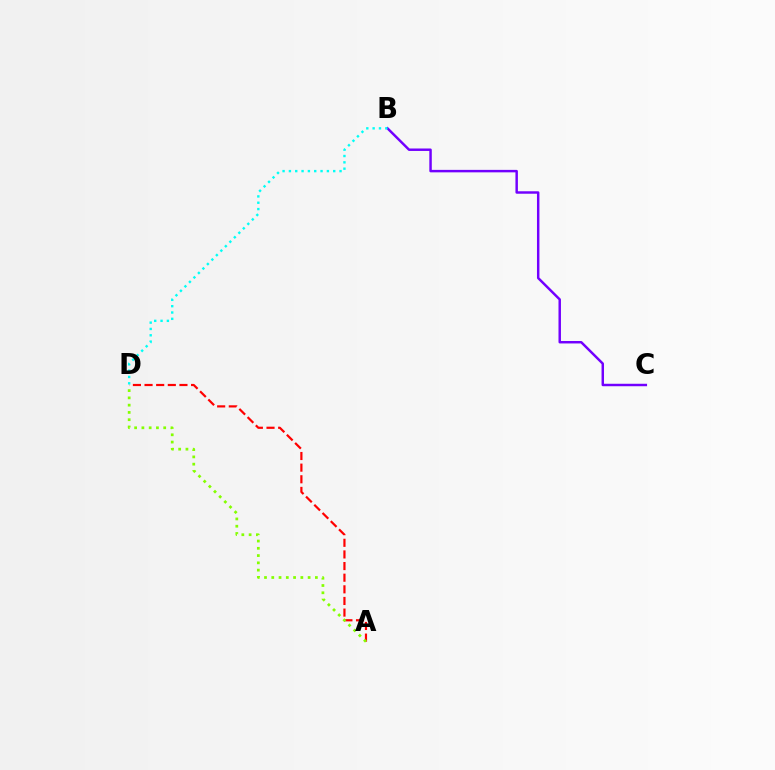{('B', 'C'): [{'color': '#7200ff', 'line_style': 'solid', 'thickness': 1.77}], ('A', 'D'): [{'color': '#ff0000', 'line_style': 'dashed', 'thickness': 1.58}, {'color': '#84ff00', 'line_style': 'dotted', 'thickness': 1.98}], ('B', 'D'): [{'color': '#00fff6', 'line_style': 'dotted', 'thickness': 1.72}]}